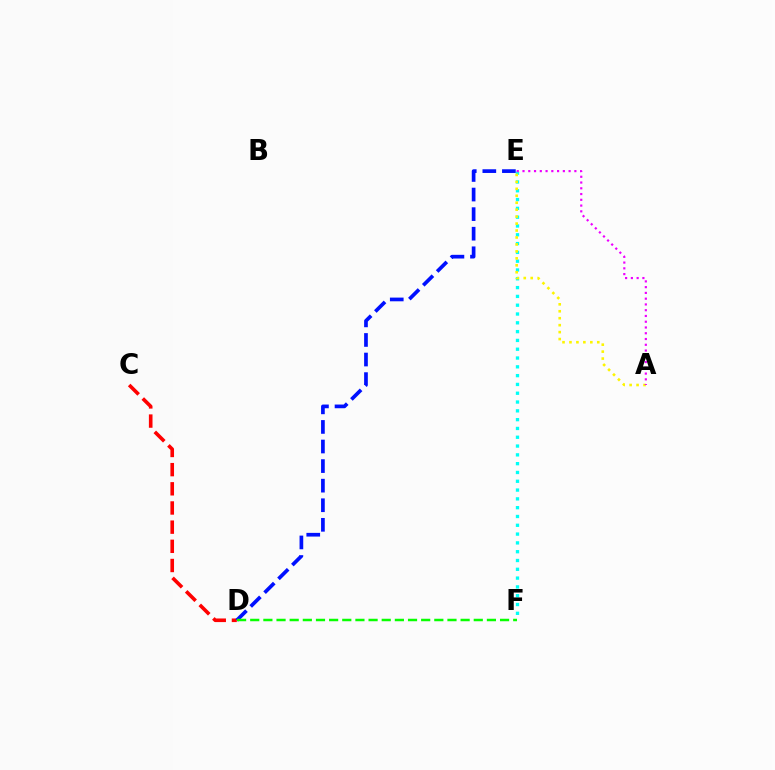{('E', 'F'): [{'color': '#00fff6', 'line_style': 'dotted', 'thickness': 2.39}], ('A', 'E'): [{'color': '#fcf500', 'line_style': 'dotted', 'thickness': 1.89}, {'color': '#ee00ff', 'line_style': 'dotted', 'thickness': 1.57}], ('C', 'D'): [{'color': '#ff0000', 'line_style': 'dashed', 'thickness': 2.6}], ('D', 'E'): [{'color': '#0010ff', 'line_style': 'dashed', 'thickness': 2.66}], ('D', 'F'): [{'color': '#08ff00', 'line_style': 'dashed', 'thickness': 1.79}]}